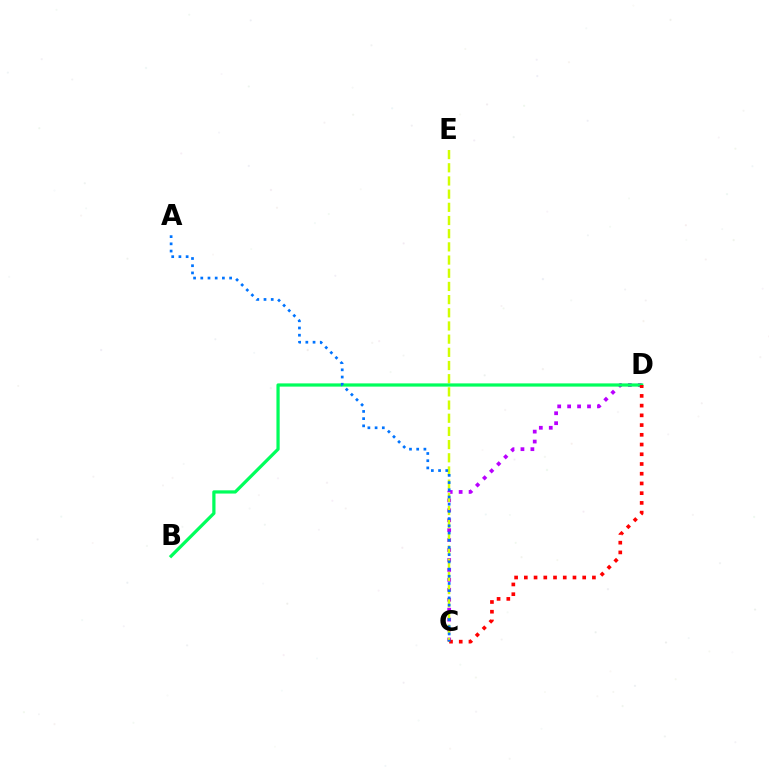{('C', 'D'): [{'color': '#b900ff', 'line_style': 'dotted', 'thickness': 2.7}, {'color': '#ff0000', 'line_style': 'dotted', 'thickness': 2.64}], ('C', 'E'): [{'color': '#d1ff00', 'line_style': 'dashed', 'thickness': 1.79}], ('B', 'D'): [{'color': '#00ff5c', 'line_style': 'solid', 'thickness': 2.32}], ('A', 'C'): [{'color': '#0074ff', 'line_style': 'dotted', 'thickness': 1.96}]}